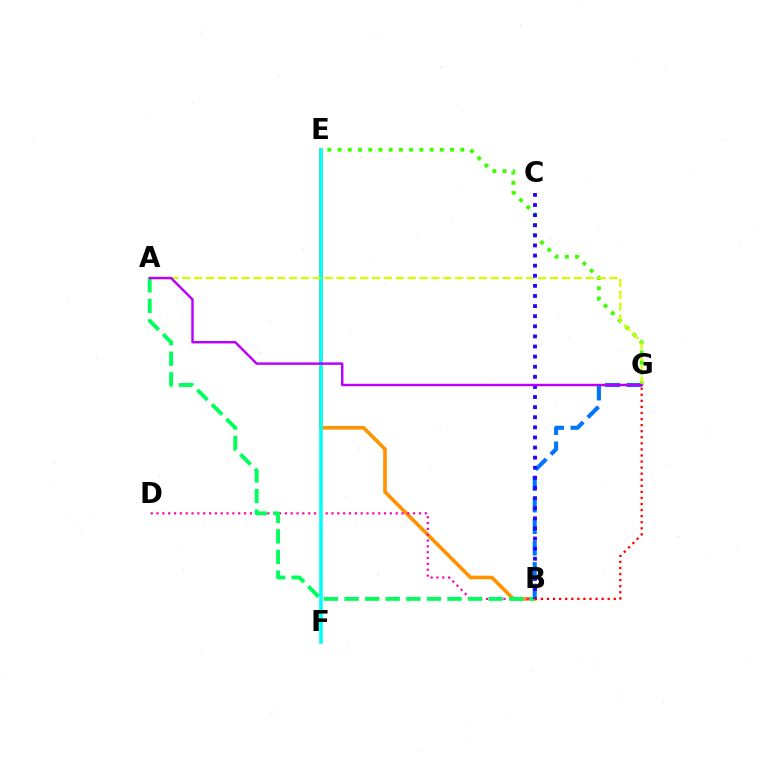{('B', 'E'): [{'color': '#ff9400', 'line_style': 'solid', 'thickness': 2.62}], ('B', 'G'): [{'color': '#0074ff', 'line_style': 'dashed', 'thickness': 2.93}, {'color': '#ff0000', 'line_style': 'dotted', 'thickness': 1.65}], ('E', 'G'): [{'color': '#3dff00', 'line_style': 'dotted', 'thickness': 2.78}], ('B', 'D'): [{'color': '#ff00ac', 'line_style': 'dotted', 'thickness': 1.58}], ('E', 'F'): [{'color': '#00fff6', 'line_style': 'solid', 'thickness': 2.58}], ('A', 'G'): [{'color': '#d1ff00', 'line_style': 'dashed', 'thickness': 1.61}, {'color': '#b900ff', 'line_style': 'solid', 'thickness': 1.75}], ('A', 'B'): [{'color': '#00ff5c', 'line_style': 'dashed', 'thickness': 2.8}], ('B', 'C'): [{'color': '#2500ff', 'line_style': 'dotted', 'thickness': 2.75}]}